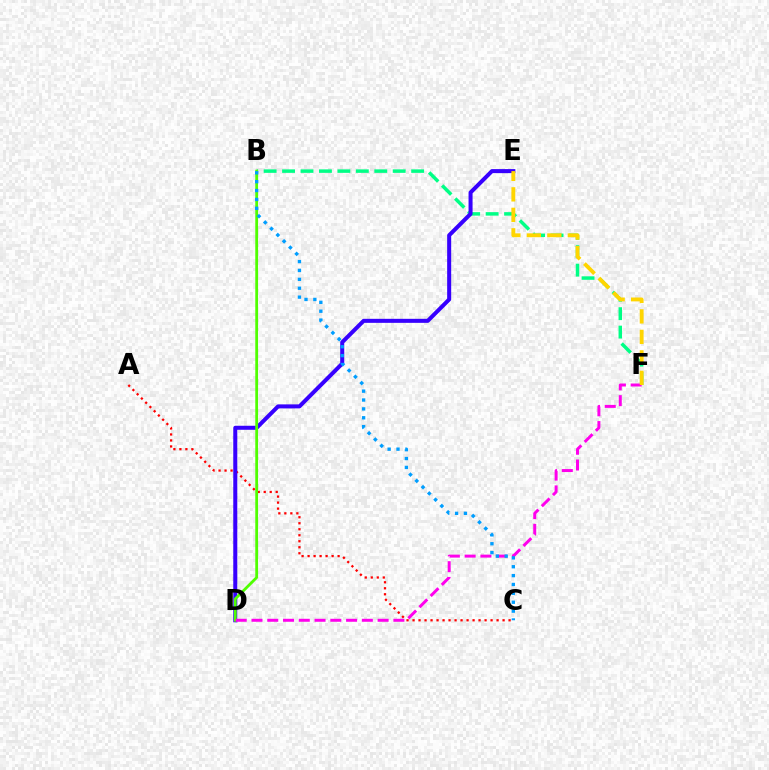{('B', 'F'): [{'color': '#00ff86', 'line_style': 'dashed', 'thickness': 2.51}], ('A', 'C'): [{'color': '#ff0000', 'line_style': 'dotted', 'thickness': 1.63}], ('D', 'E'): [{'color': '#3700ff', 'line_style': 'solid', 'thickness': 2.9}], ('B', 'D'): [{'color': '#4fff00', 'line_style': 'solid', 'thickness': 2.01}], ('D', 'F'): [{'color': '#ff00ed', 'line_style': 'dashed', 'thickness': 2.14}], ('B', 'C'): [{'color': '#009eff', 'line_style': 'dotted', 'thickness': 2.41}], ('E', 'F'): [{'color': '#ffd500', 'line_style': 'dashed', 'thickness': 2.78}]}